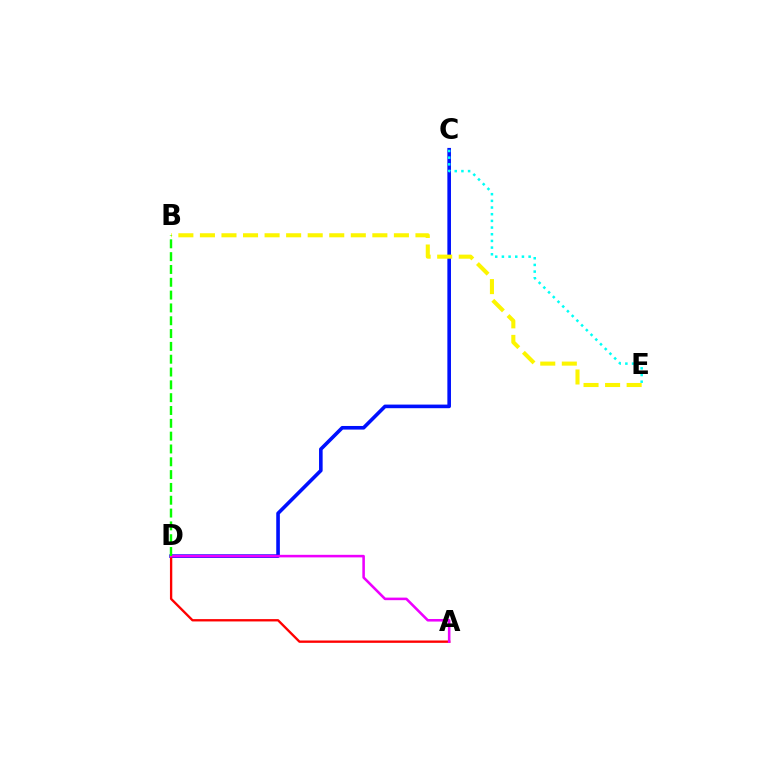{('C', 'D'): [{'color': '#0010ff', 'line_style': 'solid', 'thickness': 2.6}], ('A', 'D'): [{'color': '#ff0000', 'line_style': 'solid', 'thickness': 1.68}, {'color': '#ee00ff', 'line_style': 'solid', 'thickness': 1.85}], ('C', 'E'): [{'color': '#00fff6', 'line_style': 'dotted', 'thickness': 1.81}], ('B', 'E'): [{'color': '#fcf500', 'line_style': 'dashed', 'thickness': 2.93}], ('B', 'D'): [{'color': '#08ff00', 'line_style': 'dashed', 'thickness': 1.74}]}